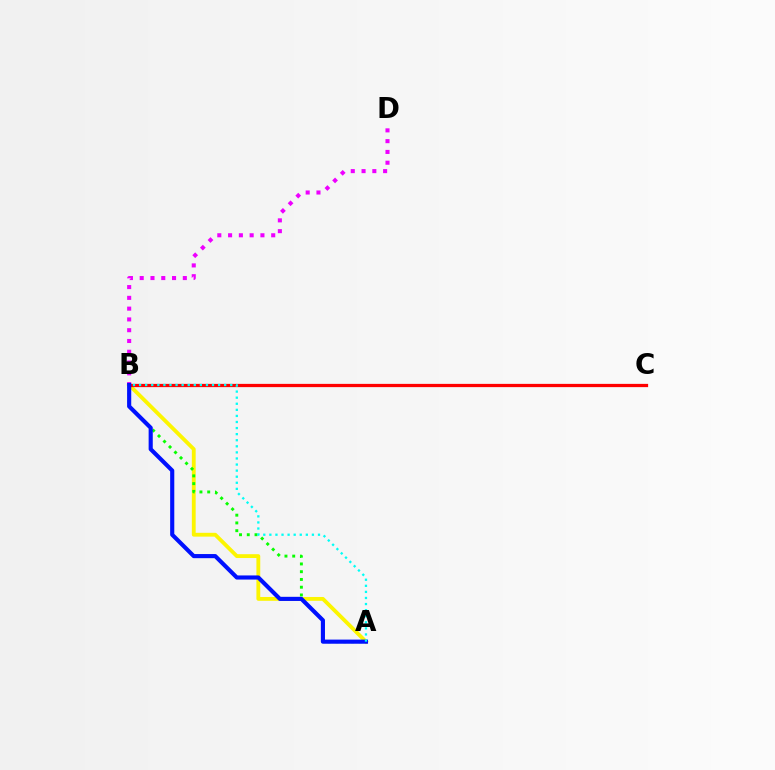{('A', 'B'): [{'color': '#fcf500', 'line_style': 'solid', 'thickness': 2.76}, {'color': '#08ff00', 'line_style': 'dotted', 'thickness': 2.11}, {'color': '#0010ff', 'line_style': 'solid', 'thickness': 2.97}, {'color': '#00fff6', 'line_style': 'dotted', 'thickness': 1.65}], ('B', 'D'): [{'color': '#ee00ff', 'line_style': 'dotted', 'thickness': 2.93}], ('B', 'C'): [{'color': '#ff0000', 'line_style': 'solid', 'thickness': 2.34}]}